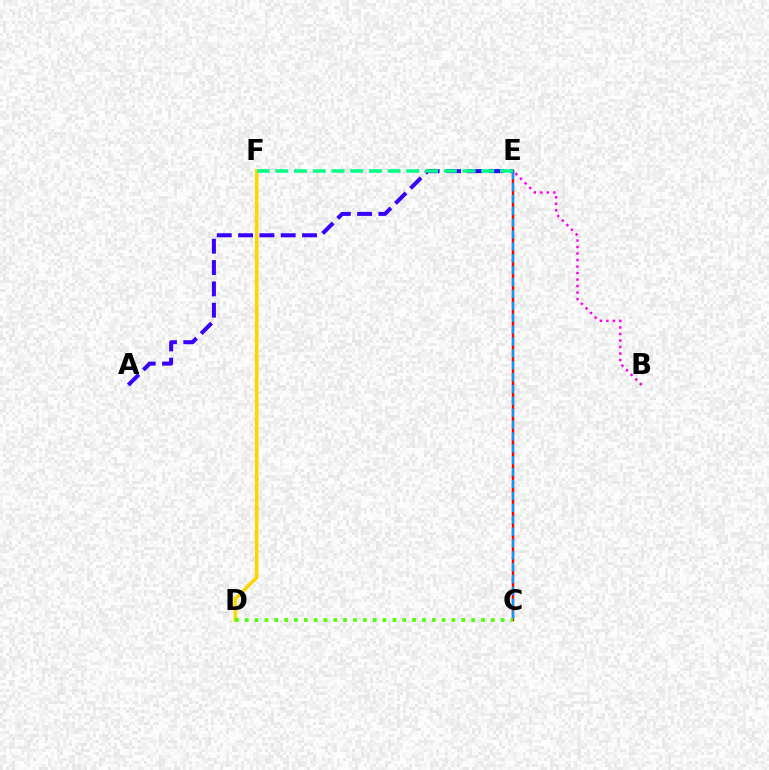{('B', 'E'): [{'color': '#ff00ed', 'line_style': 'dotted', 'thickness': 1.77}], ('C', 'E'): [{'color': '#ff0000', 'line_style': 'solid', 'thickness': 1.78}, {'color': '#009eff', 'line_style': 'dashed', 'thickness': 1.61}], ('D', 'F'): [{'color': '#ffd500', 'line_style': 'solid', 'thickness': 2.56}], ('A', 'E'): [{'color': '#3700ff', 'line_style': 'dashed', 'thickness': 2.9}], ('E', 'F'): [{'color': '#00ff86', 'line_style': 'dashed', 'thickness': 2.54}], ('C', 'D'): [{'color': '#4fff00', 'line_style': 'dotted', 'thickness': 2.67}]}